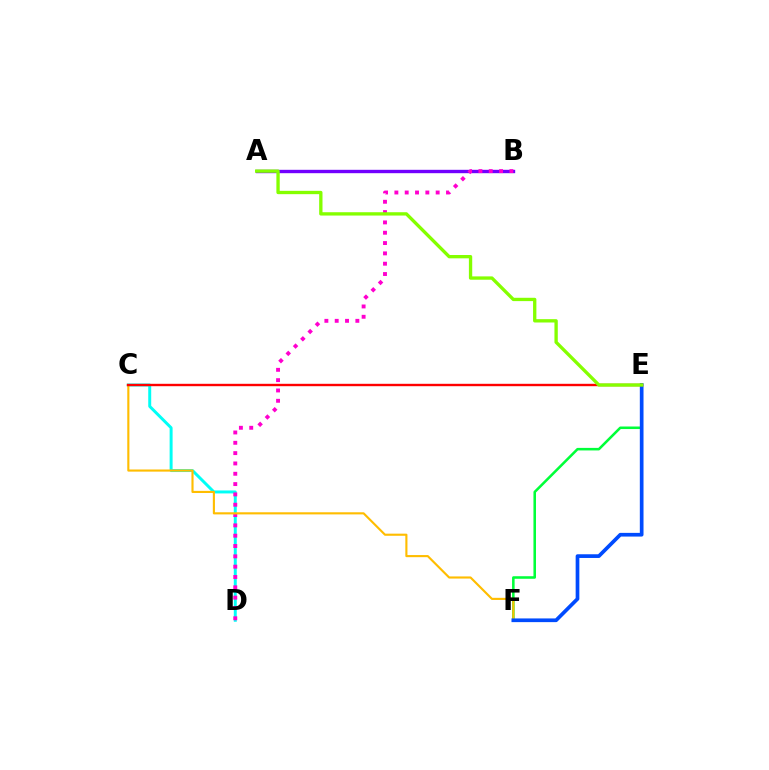{('A', 'B'): [{'color': '#7200ff', 'line_style': 'solid', 'thickness': 2.43}], ('E', 'F'): [{'color': '#00ff39', 'line_style': 'solid', 'thickness': 1.84}, {'color': '#004bff', 'line_style': 'solid', 'thickness': 2.66}], ('C', 'D'): [{'color': '#00fff6', 'line_style': 'solid', 'thickness': 2.14}], ('B', 'D'): [{'color': '#ff00cf', 'line_style': 'dotted', 'thickness': 2.8}], ('C', 'F'): [{'color': '#ffbd00', 'line_style': 'solid', 'thickness': 1.53}], ('C', 'E'): [{'color': '#ff0000', 'line_style': 'solid', 'thickness': 1.72}], ('A', 'E'): [{'color': '#84ff00', 'line_style': 'solid', 'thickness': 2.4}]}